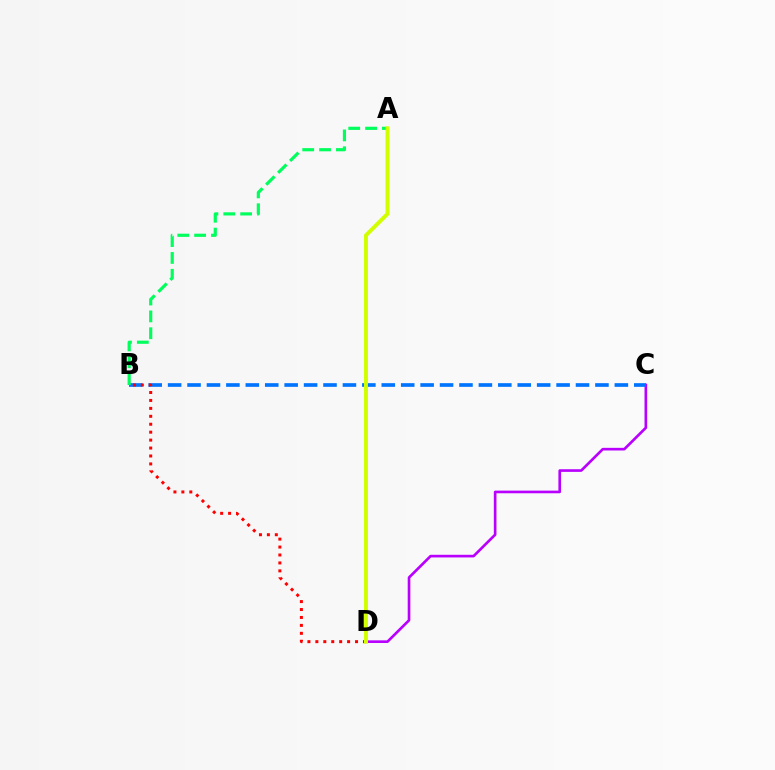{('C', 'D'): [{'color': '#b900ff', 'line_style': 'solid', 'thickness': 1.91}], ('B', 'C'): [{'color': '#0074ff', 'line_style': 'dashed', 'thickness': 2.64}], ('A', 'B'): [{'color': '#00ff5c', 'line_style': 'dashed', 'thickness': 2.29}], ('B', 'D'): [{'color': '#ff0000', 'line_style': 'dotted', 'thickness': 2.16}], ('A', 'D'): [{'color': '#d1ff00', 'line_style': 'solid', 'thickness': 2.83}]}